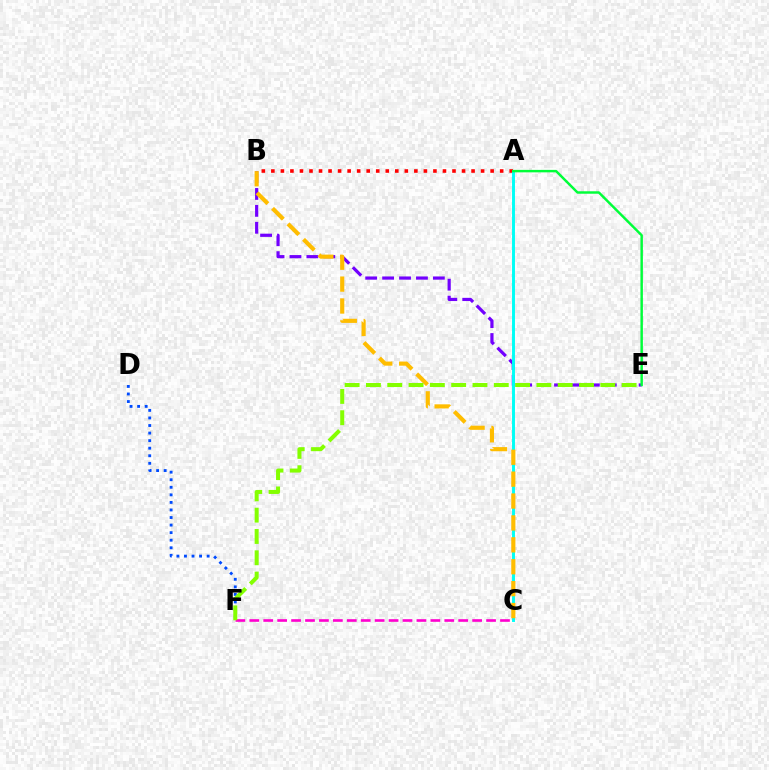{('B', 'E'): [{'color': '#7200ff', 'line_style': 'dashed', 'thickness': 2.3}], ('A', 'B'): [{'color': '#ff0000', 'line_style': 'dotted', 'thickness': 2.59}], ('A', 'C'): [{'color': '#00fff6', 'line_style': 'solid', 'thickness': 2.11}], ('B', 'C'): [{'color': '#ffbd00', 'line_style': 'dashed', 'thickness': 2.98}], ('D', 'F'): [{'color': '#004bff', 'line_style': 'dotted', 'thickness': 2.05}], ('A', 'E'): [{'color': '#00ff39', 'line_style': 'solid', 'thickness': 1.77}], ('C', 'F'): [{'color': '#ff00cf', 'line_style': 'dashed', 'thickness': 1.89}], ('E', 'F'): [{'color': '#84ff00', 'line_style': 'dashed', 'thickness': 2.89}]}